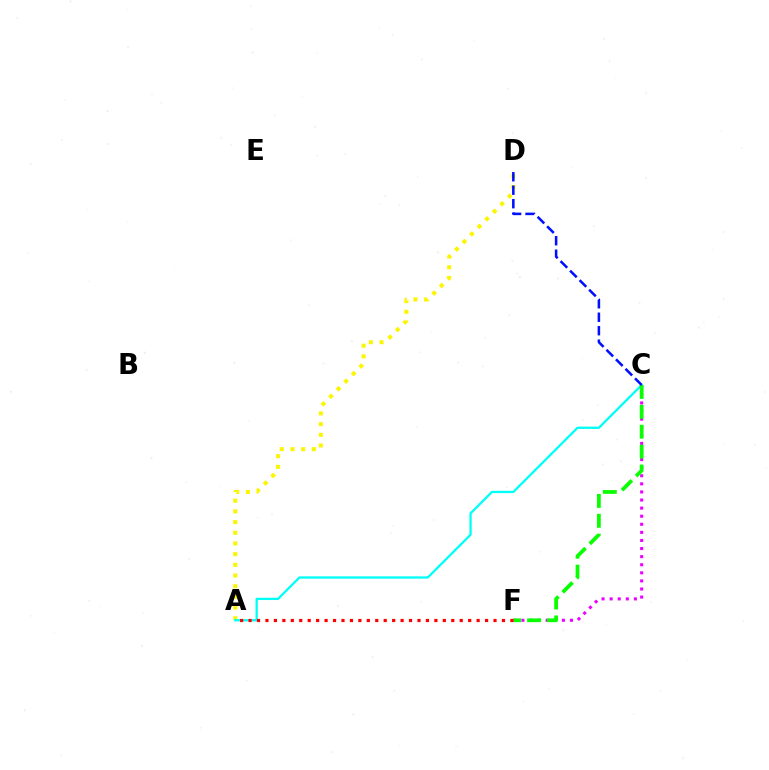{('A', 'D'): [{'color': '#fcf500', 'line_style': 'dotted', 'thickness': 2.9}], ('A', 'C'): [{'color': '#00fff6', 'line_style': 'solid', 'thickness': 1.65}], ('C', 'F'): [{'color': '#ee00ff', 'line_style': 'dotted', 'thickness': 2.2}, {'color': '#08ff00', 'line_style': 'dashed', 'thickness': 2.7}], ('C', 'D'): [{'color': '#0010ff', 'line_style': 'dashed', 'thickness': 1.83}], ('A', 'F'): [{'color': '#ff0000', 'line_style': 'dotted', 'thickness': 2.29}]}